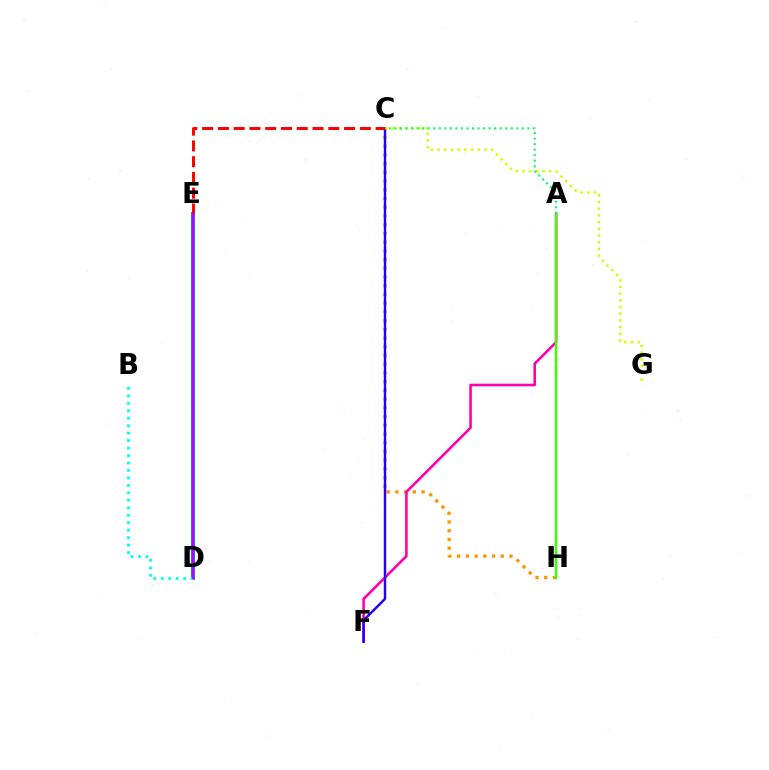{('C', 'H'): [{'color': '#ff9400', 'line_style': 'dotted', 'thickness': 2.37}], ('A', 'F'): [{'color': '#ff00ac', 'line_style': 'solid', 'thickness': 1.87}], ('D', 'E'): [{'color': '#0074ff', 'line_style': 'solid', 'thickness': 2.78}, {'color': '#b900ff', 'line_style': 'solid', 'thickness': 1.55}], ('C', 'F'): [{'color': '#2500ff', 'line_style': 'solid', 'thickness': 1.76}], ('B', 'D'): [{'color': '#00fff6', 'line_style': 'dotted', 'thickness': 2.03}], ('C', 'G'): [{'color': '#d1ff00', 'line_style': 'dotted', 'thickness': 1.82}], ('A', 'H'): [{'color': '#3dff00', 'line_style': 'solid', 'thickness': 1.75}], ('C', 'E'): [{'color': '#ff0000', 'line_style': 'dashed', 'thickness': 2.14}], ('A', 'C'): [{'color': '#00ff5c', 'line_style': 'dotted', 'thickness': 1.5}]}